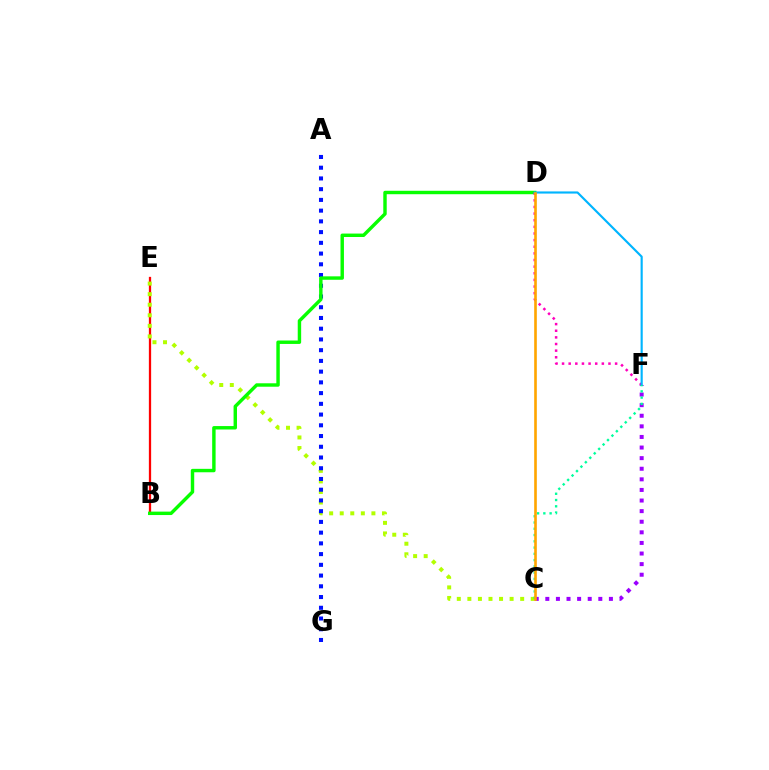{('B', 'E'): [{'color': '#ff0000', 'line_style': 'solid', 'thickness': 1.64}], ('C', 'E'): [{'color': '#b3ff00', 'line_style': 'dotted', 'thickness': 2.87}], ('A', 'G'): [{'color': '#0010ff', 'line_style': 'dotted', 'thickness': 2.92}], ('B', 'D'): [{'color': '#08ff00', 'line_style': 'solid', 'thickness': 2.47}], ('D', 'F'): [{'color': '#ff00bd', 'line_style': 'dotted', 'thickness': 1.8}, {'color': '#00b5ff', 'line_style': 'solid', 'thickness': 1.55}], ('C', 'F'): [{'color': '#9b00ff', 'line_style': 'dotted', 'thickness': 2.88}, {'color': '#00ff9d', 'line_style': 'dotted', 'thickness': 1.7}], ('C', 'D'): [{'color': '#ffa500', 'line_style': 'solid', 'thickness': 1.89}]}